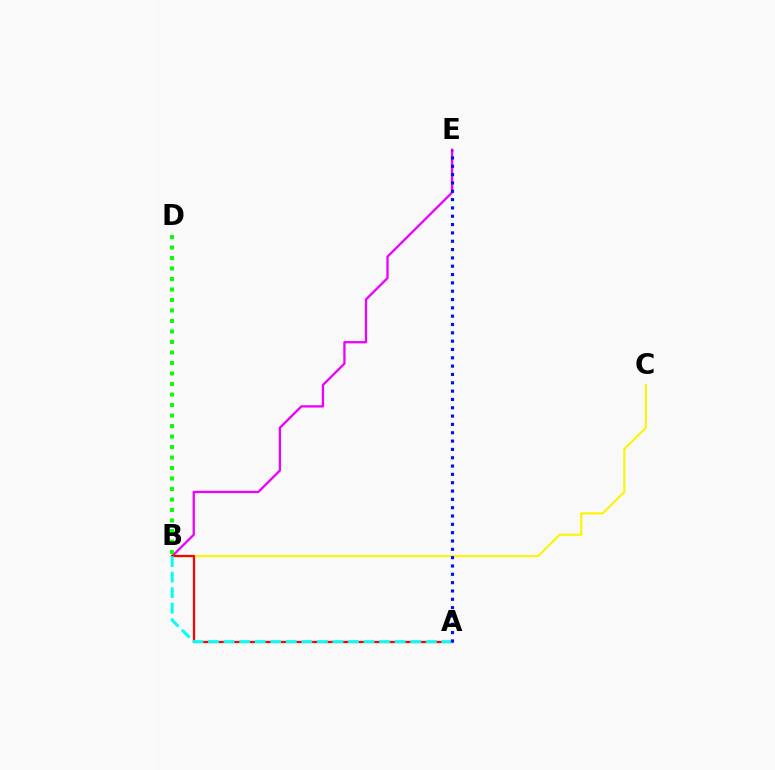{('B', 'E'): [{'color': '#ee00ff', 'line_style': 'solid', 'thickness': 1.66}], ('B', 'D'): [{'color': '#08ff00', 'line_style': 'dotted', 'thickness': 2.85}], ('B', 'C'): [{'color': '#fcf500', 'line_style': 'solid', 'thickness': 1.51}], ('A', 'B'): [{'color': '#ff0000', 'line_style': 'solid', 'thickness': 1.62}, {'color': '#00fff6', 'line_style': 'dashed', 'thickness': 2.11}], ('A', 'E'): [{'color': '#0010ff', 'line_style': 'dotted', 'thickness': 2.26}]}